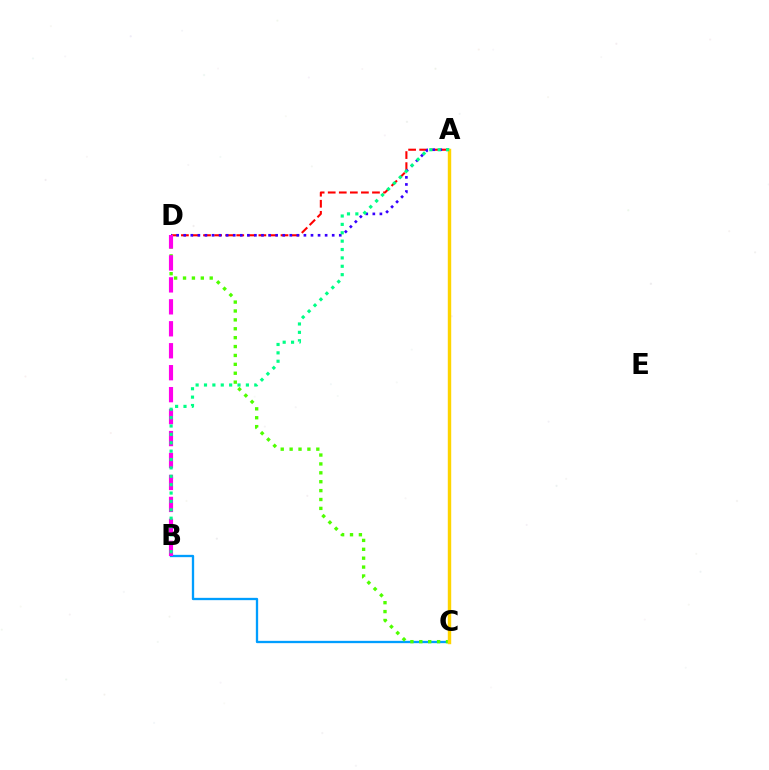{('B', 'C'): [{'color': '#009eff', 'line_style': 'solid', 'thickness': 1.66}], ('A', 'D'): [{'color': '#ff0000', 'line_style': 'dashed', 'thickness': 1.5}, {'color': '#3700ff', 'line_style': 'dotted', 'thickness': 1.92}], ('C', 'D'): [{'color': '#4fff00', 'line_style': 'dotted', 'thickness': 2.42}], ('B', 'D'): [{'color': '#ff00ed', 'line_style': 'dashed', 'thickness': 2.98}], ('A', 'C'): [{'color': '#ffd500', 'line_style': 'solid', 'thickness': 2.46}], ('A', 'B'): [{'color': '#00ff86', 'line_style': 'dotted', 'thickness': 2.28}]}